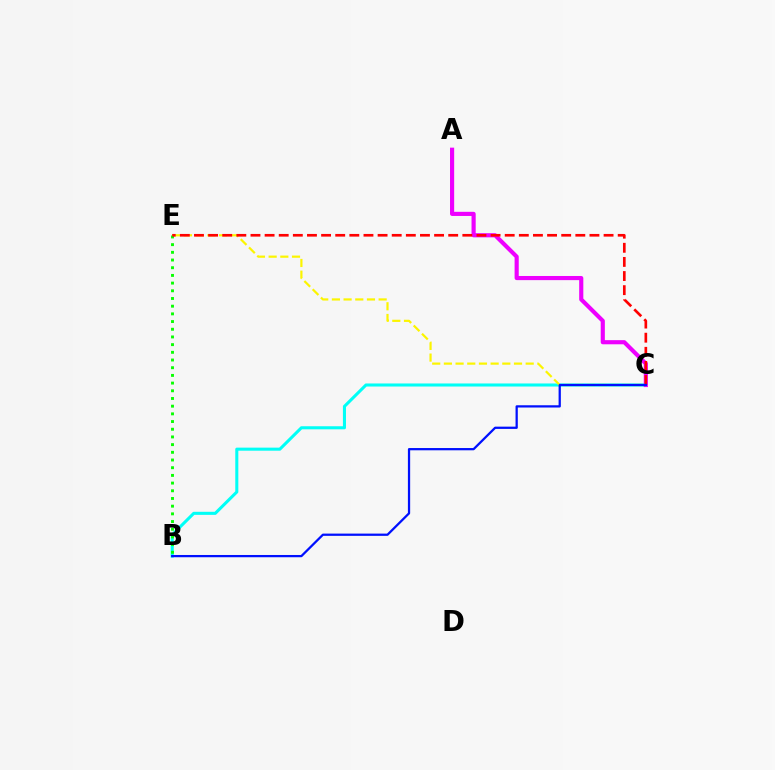{('B', 'C'): [{'color': '#00fff6', 'line_style': 'solid', 'thickness': 2.21}, {'color': '#0010ff', 'line_style': 'solid', 'thickness': 1.62}], ('A', 'C'): [{'color': '#ee00ff', 'line_style': 'solid', 'thickness': 2.98}], ('C', 'E'): [{'color': '#fcf500', 'line_style': 'dashed', 'thickness': 1.59}, {'color': '#ff0000', 'line_style': 'dashed', 'thickness': 1.92}], ('B', 'E'): [{'color': '#08ff00', 'line_style': 'dotted', 'thickness': 2.09}]}